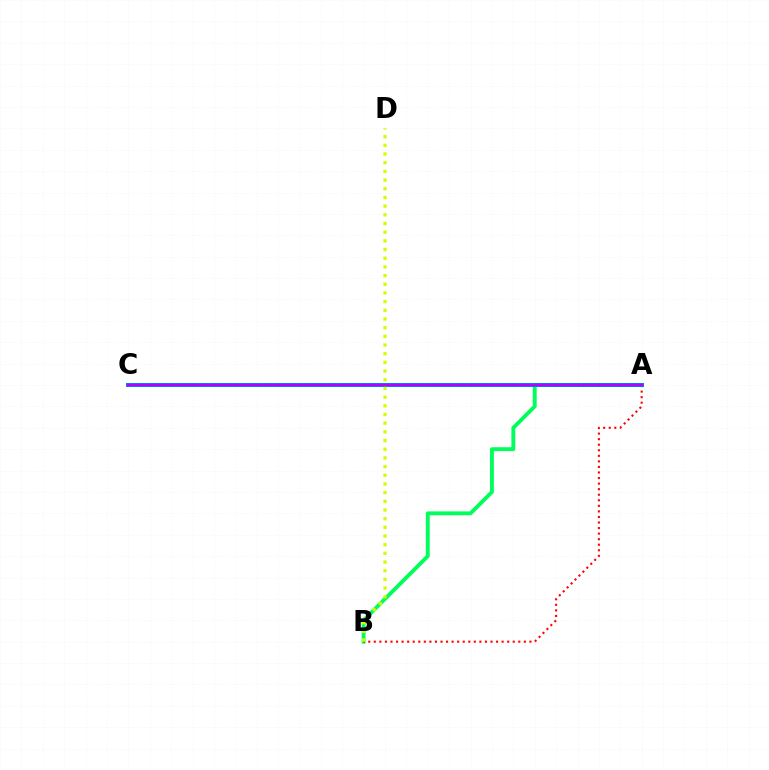{('A', 'B'): [{'color': '#00ff5c', 'line_style': 'solid', 'thickness': 2.79}, {'color': '#ff0000', 'line_style': 'dotted', 'thickness': 1.51}], ('A', 'C'): [{'color': '#0074ff', 'line_style': 'solid', 'thickness': 2.82}, {'color': '#b900ff', 'line_style': 'solid', 'thickness': 1.53}], ('B', 'D'): [{'color': '#d1ff00', 'line_style': 'dotted', 'thickness': 2.36}]}